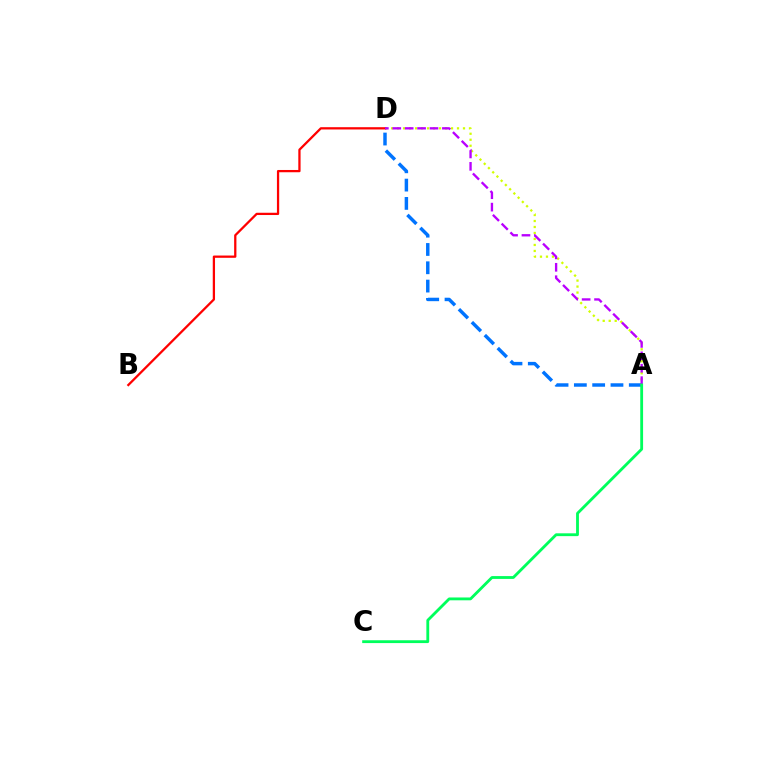{('A', 'D'): [{'color': '#0074ff', 'line_style': 'dashed', 'thickness': 2.49}, {'color': '#d1ff00', 'line_style': 'dotted', 'thickness': 1.63}, {'color': '#b900ff', 'line_style': 'dashed', 'thickness': 1.69}], ('B', 'D'): [{'color': '#ff0000', 'line_style': 'solid', 'thickness': 1.64}], ('A', 'C'): [{'color': '#00ff5c', 'line_style': 'solid', 'thickness': 2.04}]}